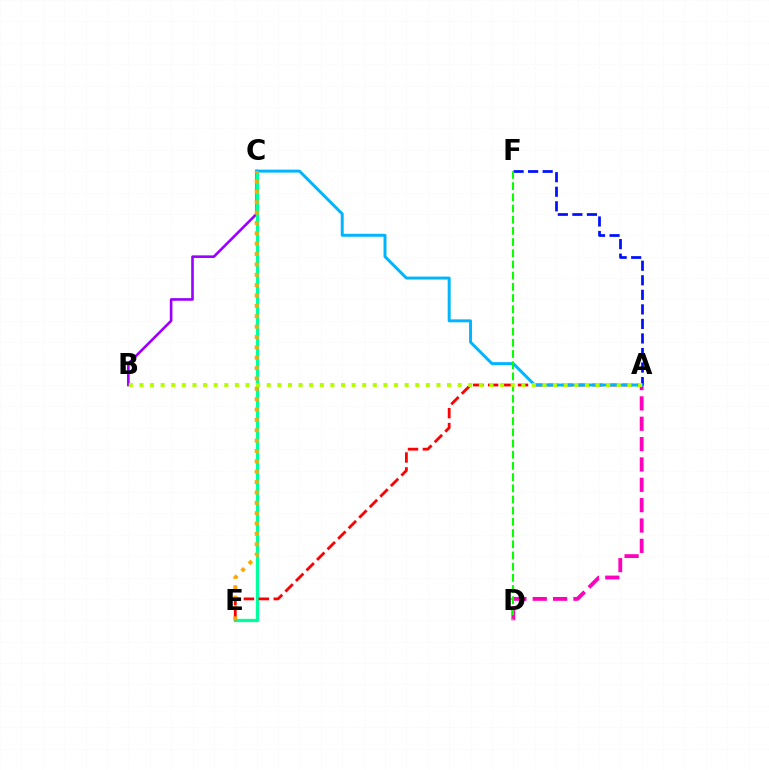{('A', 'D'): [{'color': '#ff00bd', 'line_style': 'dashed', 'thickness': 2.76}], ('B', 'C'): [{'color': '#9b00ff', 'line_style': 'solid', 'thickness': 1.89}], ('A', 'F'): [{'color': '#0010ff', 'line_style': 'dashed', 'thickness': 1.98}], ('C', 'E'): [{'color': '#00ff9d', 'line_style': 'solid', 'thickness': 2.38}, {'color': '#ffa500', 'line_style': 'dotted', 'thickness': 2.82}], ('A', 'E'): [{'color': '#ff0000', 'line_style': 'dashed', 'thickness': 2.03}], ('A', 'C'): [{'color': '#00b5ff', 'line_style': 'solid', 'thickness': 2.13}], ('D', 'F'): [{'color': '#08ff00', 'line_style': 'dashed', 'thickness': 1.52}], ('A', 'B'): [{'color': '#b3ff00', 'line_style': 'dotted', 'thickness': 2.88}]}